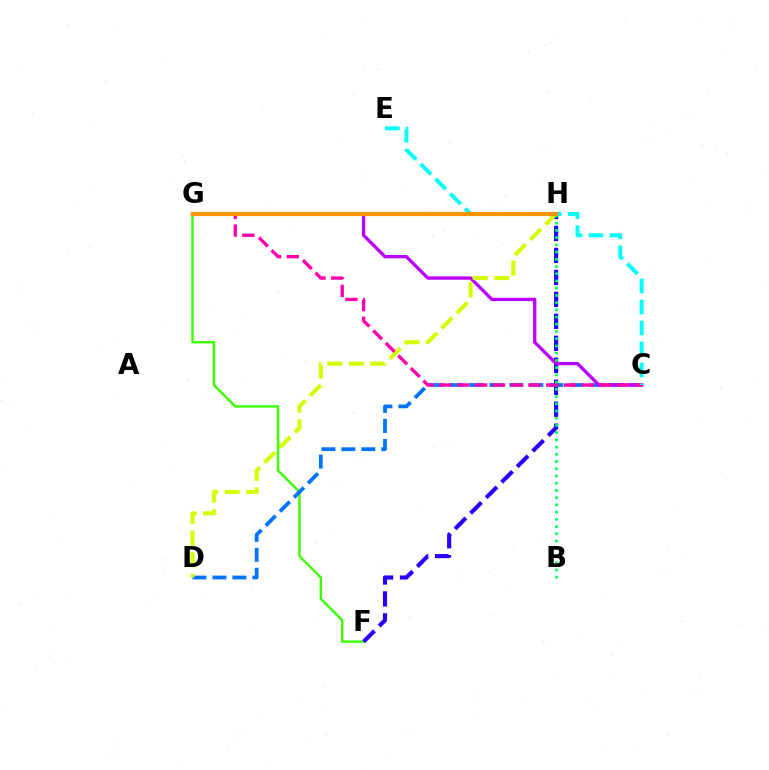{('F', 'G'): [{'color': '#3dff00', 'line_style': 'solid', 'thickness': 1.75}], ('F', 'H'): [{'color': '#2500ff', 'line_style': 'dashed', 'thickness': 2.98}], ('C', 'D'): [{'color': '#0074ff', 'line_style': 'dashed', 'thickness': 2.71}], ('C', 'G'): [{'color': '#b900ff', 'line_style': 'solid', 'thickness': 2.39}, {'color': '#ff00ac', 'line_style': 'dashed', 'thickness': 2.41}], ('D', 'H'): [{'color': '#d1ff00', 'line_style': 'dashed', 'thickness': 2.92}], ('G', 'H'): [{'color': '#ff0000', 'line_style': 'dashed', 'thickness': 2.87}, {'color': '#ff9400', 'line_style': 'solid', 'thickness': 3.0}], ('C', 'E'): [{'color': '#00fff6', 'line_style': 'dashed', 'thickness': 2.85}], ('B', 'H'): [{'color': '#00ff5c', 'line_style': 'dotted', 'thickness': 1.96}]}